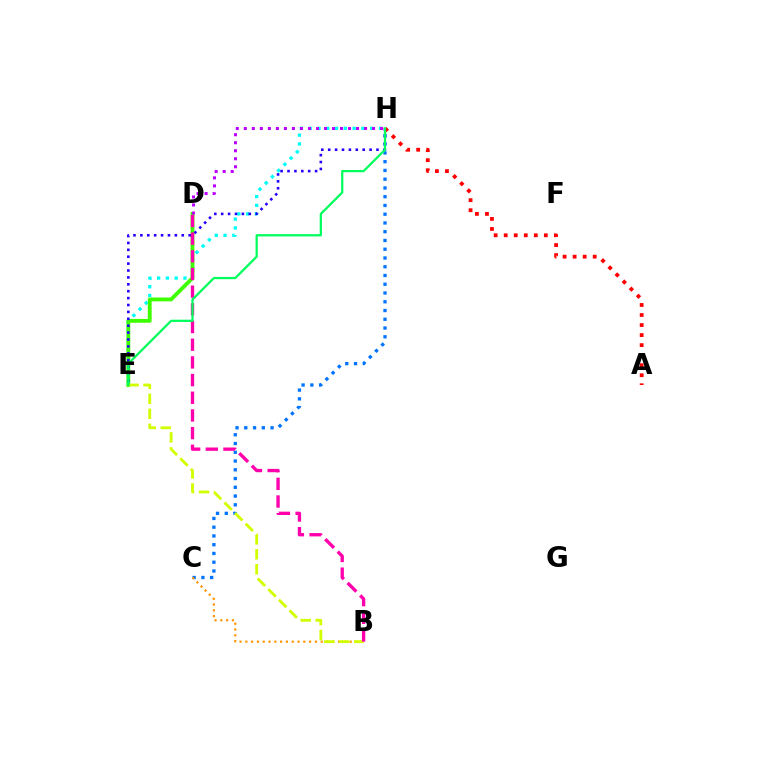{('E', 'H'): [{'color': '#00fff6', 'line_style': 'dotted', 'thickness': 2.39}, {'color': '#2500ff', 'line_style': 'dotted', 'thickness': 1.87}, {'color': '#00ff5c', 'line_style': 'solid', 'thickness': 1.62}], ('D', 'E'): [{'color': '#3dff00', 'line_style': 'solid', 'thickness': 2.76}], ('D', 'H'): [{'color': '#b900ff', 'line_style': 'dotted', 'thickness': 2.18}], ('C', 'H'): [{'color': '#0074ff', 'line_style': 'dotted', 'thickness': 2.38}], ('B', 'C'): [{'color': '#ff9400', 'line_style': 'dotted', 'thickness': 1.58}], ('B', 'E'): [{'color': '#d1ff00', 'line_style': 'dashed', 'thickness': 2.04}], ('B', 'D'): [{'color': '#ff00ac', 'line_style': 'dashed', 'thickness': 2.4}], ('A', 'H'): [{'color': '#ff0000', 'line_style': 'dotted', 'thickness': 2.73}]}